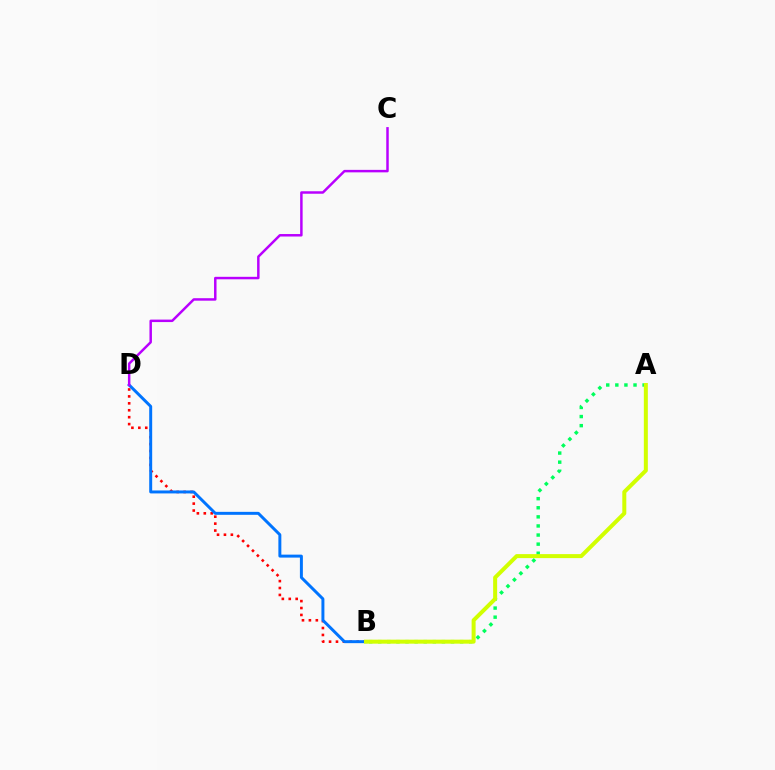{('B', 'D'): [{'color': '#ff0000', 'line_style': 'dotted', 'thickness': 1.88}, {'color': '#0074ff', 'line_style': 'solid', 'thickness': 2.13}], ('A', 'B'): [{'color': '#00ff5c', 'line_style': 'dotted', 'thickness': 2.47}, {'color': '#d1ff00', 'line_style': 'solid', 'thickness': 2.88}], ('C', 'D'): [{'color': '#b900ff', 'line_style': 'solid', 'thickness': 1.79}]}